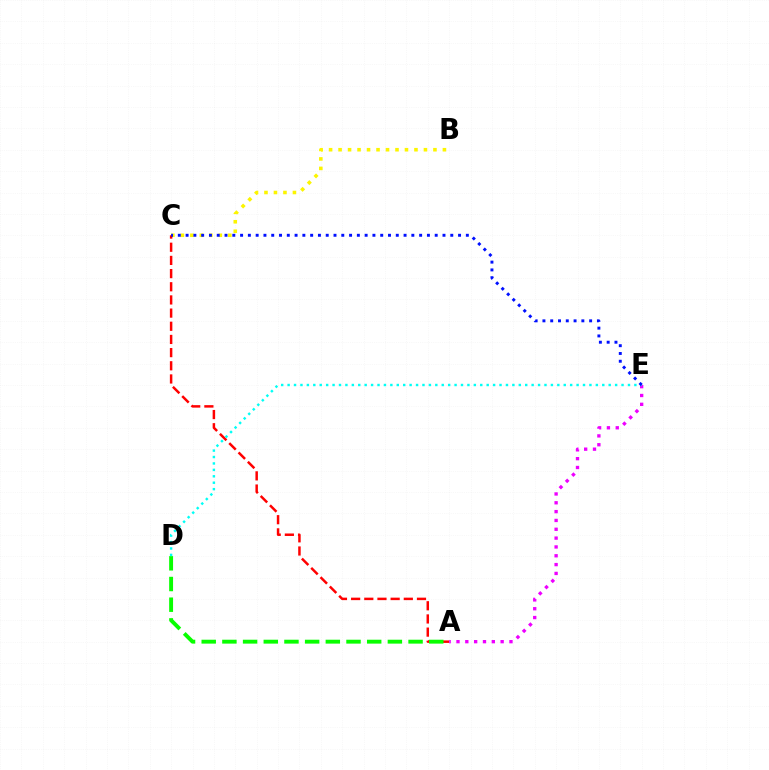{('B', 'C'): [{'color': '#fcf500', 'line_style': 'dotted', 'thickness': 2.58}], ('A', 'C'): [{'color': '#ff0000', 'line_style': 'dashed', 'thickness': 1.79}], ('A', 'E'): [{'color': '#ee00ff', 'line_style': 'dotted', 'thickness': 2.4}], ('A', 'D'): [{'color': '#08ff00', 'line_style': 'dashed', 'thickness': 2.81}], ('D', 'E'): [{'color': '#00fff6', 'line_style': 'dotted', 'thickness': 1.74}], ('C', 'E'): [{'color': '#0010ff', 'line_style': 'dotted', 'thickness': 2.12}]}